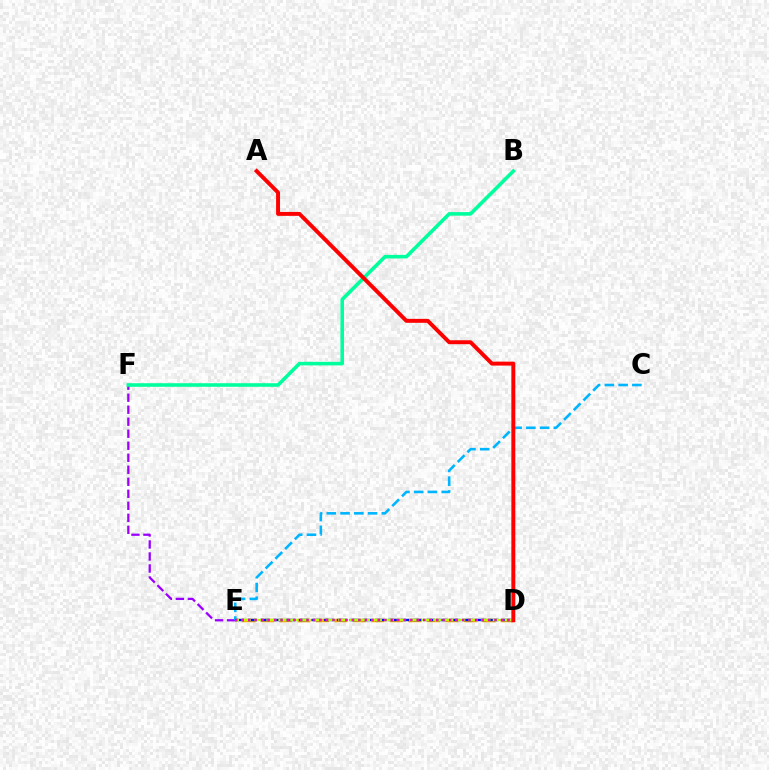{('E', 'F'): [{'color': '#9b00ff', 'line_style': 'dashed', 'thickness': 1.63}], ('C', 'E'): [{'color': '#00b5ff', 'line_style': 'dashed', 'thickness': 1.87}], ('D', 'E'): [{'color': '#ffa500', 'line_style': 'dashed', 'thickness': 2.51}, {'color': '#0010ff', 'line_style': 'dashed', 'thickness': 1.73}, {'color': '#b3ff00', 'line_style': 'dashed', 'thickness': 1.62}, {'color': '#08ff00', 'line_style': 'dotted', 'thickness': 1.76}, {'color': '#ff00bd', 'line_style': 'dotted', 'thickness': 1.76}], ('B', 'F'): [{'color': '#00ff9d', 'line_style': 'solid', 'thickness': 2.58}], ('A', 'D'): [{'color': '#ff0000', 'line_style': 'solid', 'thickness': 2.84}]}